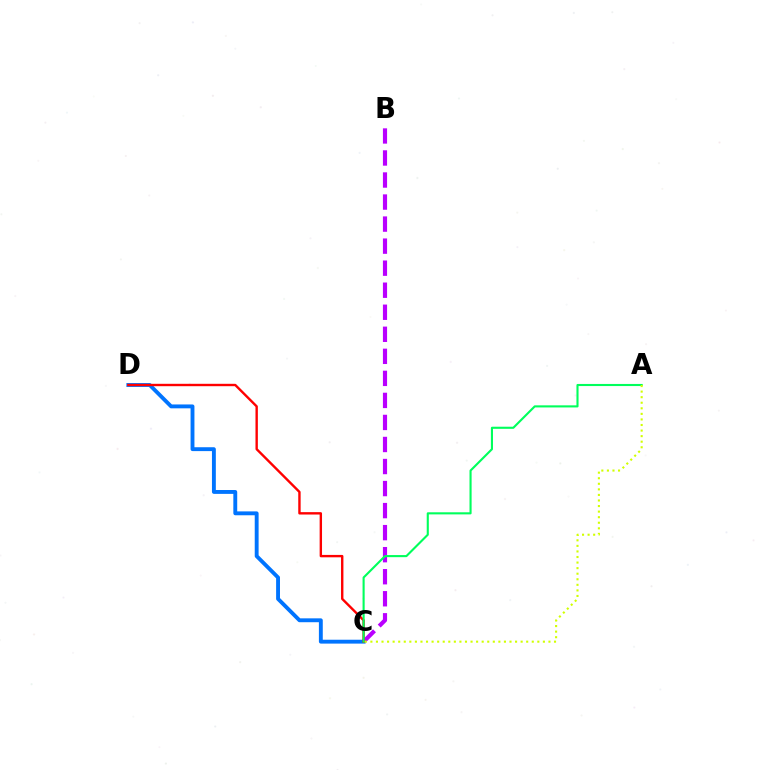{('C', 'D'): [{'color': '#0074ff', 'line_style': 'solid', 'thickness': 2.79}, {'color': '#ff0000', 'line_style': 'solid', 'thickness': 1.72}], ('B', 'C'): [{'color': '#b900ff', 'line_style': 'dashed', 'thickness': 2.99}], ('A', 'C'): [{'color': '#00ff5c', 'line_style': 'solid', 'thickness': 1.52}, {'color': '#d1ff00', 'line_style': 'dotted', 'thickness': 1.51}]}